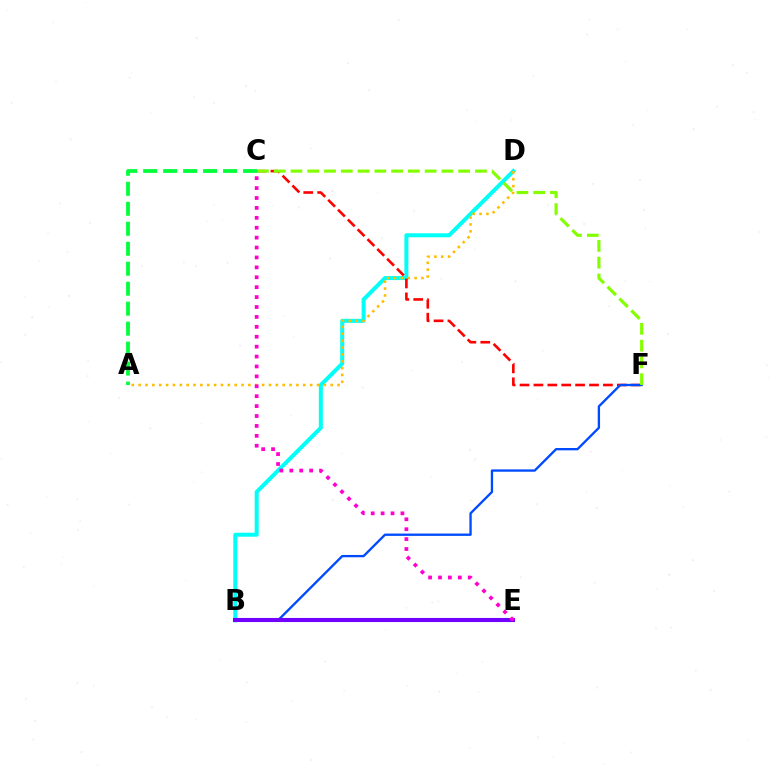{('B', 'D'): [{'color': '#00fff6', 'line_style': 'solid', 'thickness': 2.89}], ('A', 'D'): [{'color': '#ffbd00', 'line_style': 'dotted', 'thickness': 1.86}], ('C', 'F'): [{'color': '#ff0000', 'line_style': 'dashed', 'thickness': 1.89}, {'color': '#84ff00', 'line_style': 'dashed', 'thickness': 2.28}], ('B', 'F'): [{'color': '#004bff', 'line_style': 'solid', 'thickness': 1.68}], ('A', 'C'): [{'color': '#00ff39', 'line_style': 'dashed', 'thickness': 2.71}], ('B', 'E'): [{'color': '#7200ff', 'line_style': 'solid', 'thickness': 2.94}], ('C', 'E'): [{'color': '#ff00cf', 'line_style': 'dotted', 'thickness': 2.69}]}